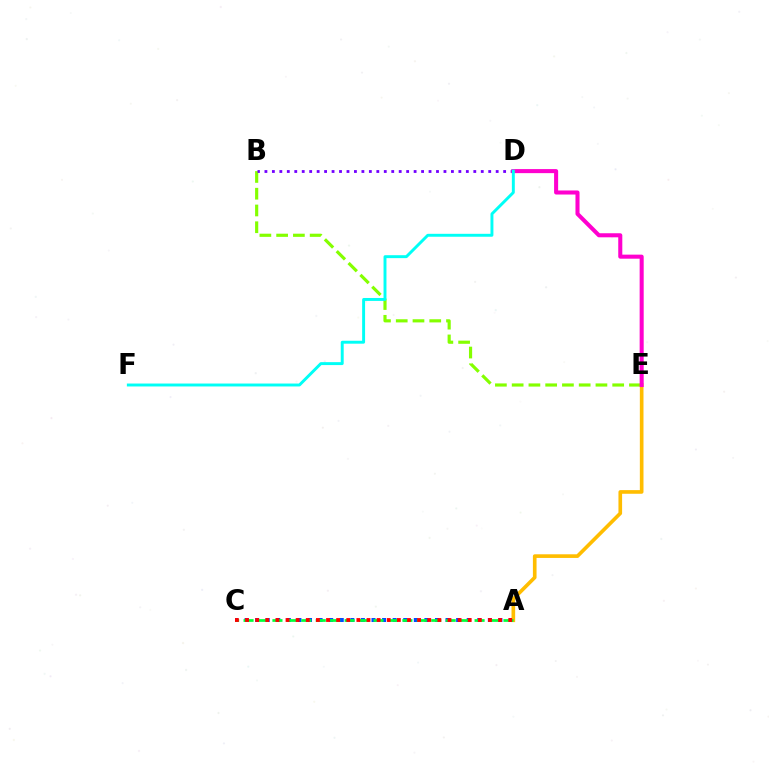{('B', 'E'): [{'color': '#84ff00', 'line_style': 'dashed', 'thickness': 2.28}], ('A', 'C'): [{'color': '#004bff', 'line_style': 'dotted', 'thickness': 2.87}, {'color': '#00ff39', 'line_style': 'dashed', 'thickness': 1.96}, {'color': '#ff0000', 'line_style': 'dotted', 'thickness': 2.75}], ('B', 'D'): [{'color': '#7200ff', 'line_style': 'dotted', 'thickness': 2.03}], ('A', 'E'): [{'color': '#ffbd00', 'line_style': 'solid', 'thickness': 2.63}], ('D', 'E'): [{'color': '#ff00cf', 'line_style': 'solid', 'thickness': 2.92}], ('D', 'F'): [{'color': '#00fff6', 'line_style': 'solid', 'thickness': 2.11}]}